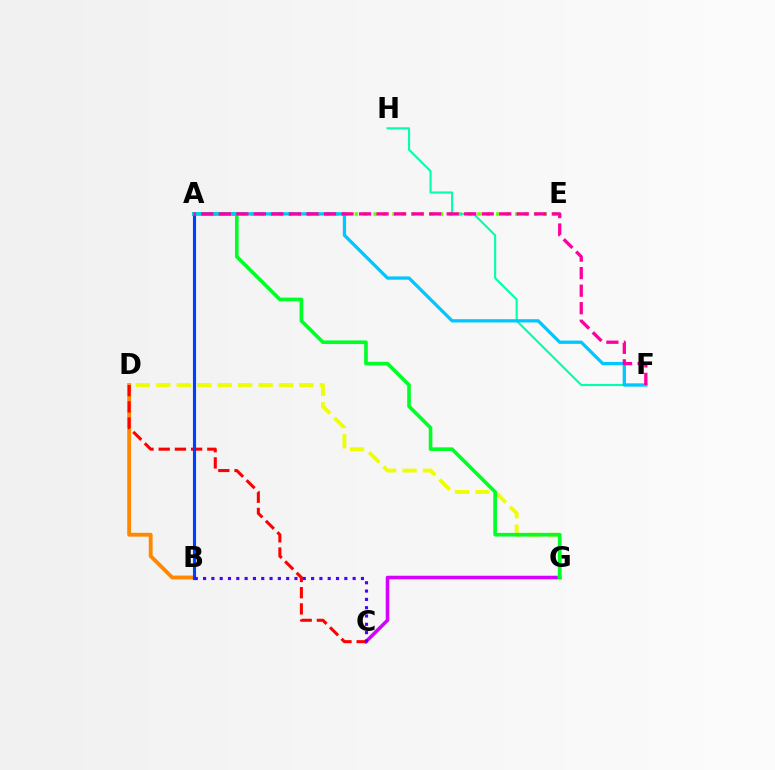{('B', 'D'): [{'color': '#ff8800', 'line_style': 'solid', 'thickness': 2.78}], ('C', 'G'): [{'color': '#d600ff', 'line_style': 'solid', 'thickness': 2.55}], ('A', 'E'): [{'color': '#66ff00', 'line_style': 'dotted', 'thickness': 2.57}], ('F', 'H'): [{'color': '#00ffaf', 'line_style': 'solid', 'thickness': 1.53}], ('D', 'G'): [{'color': '#eeff00', 'line_style': 'dashed', 'thickness': 2.78}], ('A', 'G'): [{'color': '#00ff27', 'line_style': 'solid', 'thickness': 2.62}], ('C', 'D'): [{'color': '#ff0000', 'line_style': 'dashed', 'thickness': 2.2}], ('A', 'B'): [{'color': '#003fff', 'line_style': 'solid', 'thickness': 2.26}], ('A', 'F'): [{'color': '#00c7ff', 'line_style': 'solid', 'thickness': 2.36}, {'color': '#ff00a0', 'line_style': 'dashed', 'thickness': 2.38}], ('B', 'C'): [{'color': '#4f00ff', 'line_style': 'dotted', 'thickness': 2.26}]}